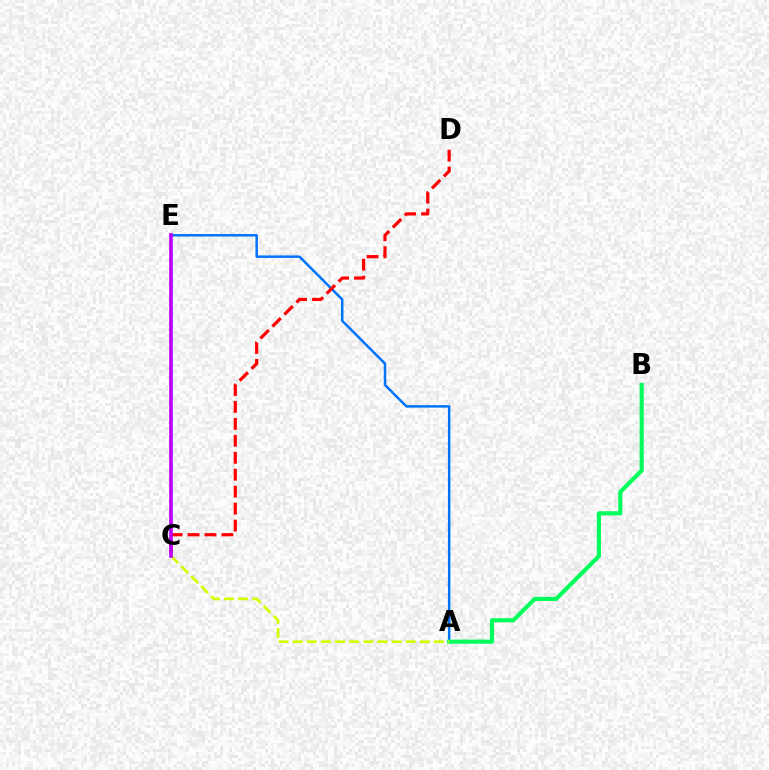{('A', 'E'): [{'color': '#0074ff', 'line_style': 'solid', 'thickness': 1.79}], ('C', 'D'): [{'color': '#ff0000', 'line_style': 'dashed', 'thickness': 2.3}], ('A', 'B'): [{'color': '#00ff5c', 'line_style': 'solid', 'thickness': 2.98}], ('A', 'C'): [{'color': '#d1ff00', 'line_style': 'dashed', 'thickness': 1.92}], ('C', 'E'): [{'color': '#b900ff', 'line_style': 'solid', 'thickness': 2.63}]}